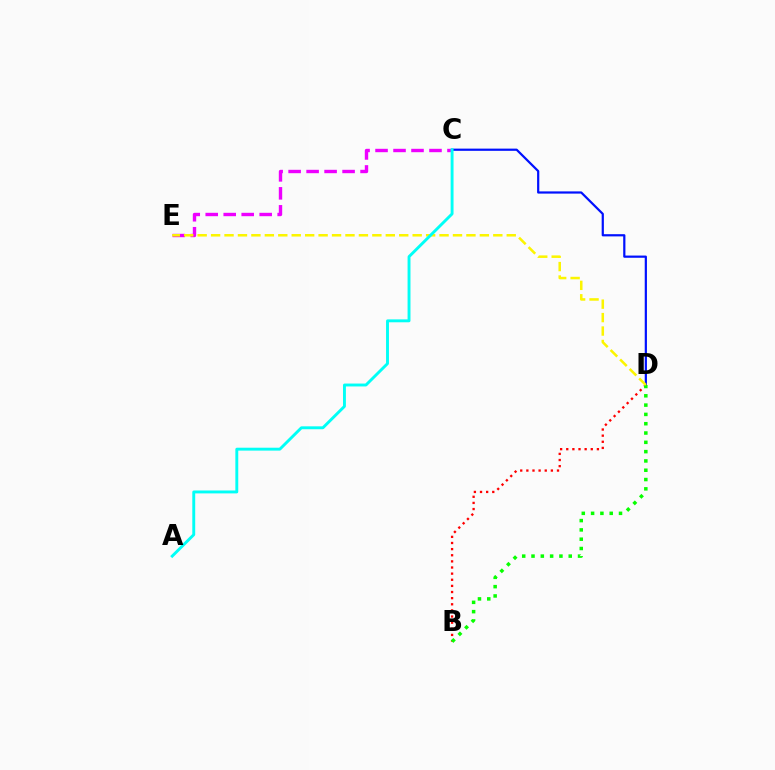{('B', 'D'): [{'color': '#ff0000', 'line_style': 'dotted', 'thickness': 1.67}, {'color': '#08ff00', 'line_style': 'dotted', 'thickness': 2.53}], ('C', 'D'): [{'color': '#0010ff', 'line_style': 'solid', 'thickness': 1.59}], ('C', 'E'): [{'color': '#ee00ff', 'line_style': 'dashed', 'thickness': 2.44}], ('D', 'E'): [{'color': '#fcf500', 'line_style': 'dashed', 'thickness': 1.83}], ('A', 'C'): [{'color': '#00fff6', 'line_style': 'solid', 'thickness': 2.09}]}